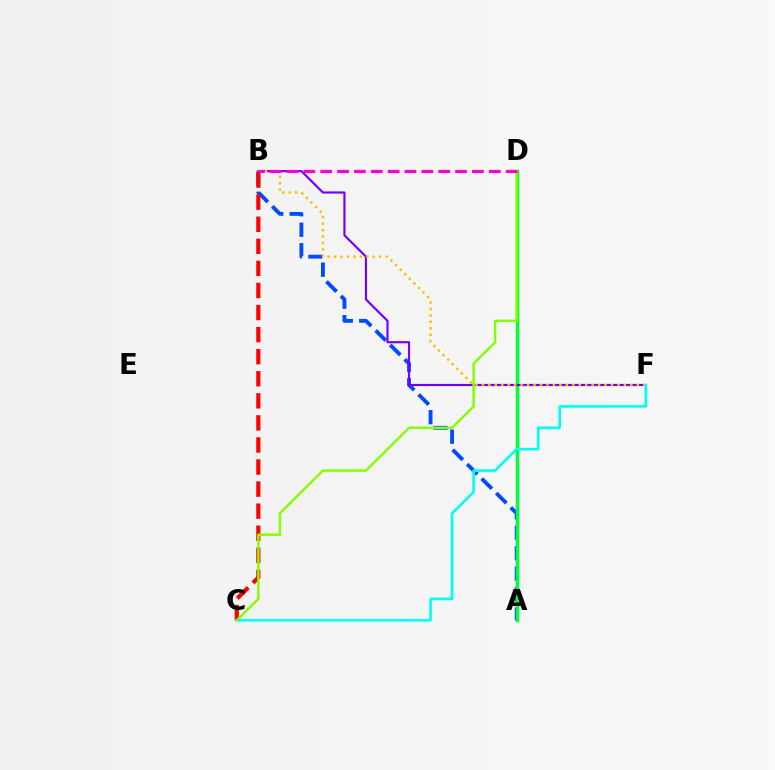{('A', 'B'): [{'color': '#004bff', 'line_style': 'dashed', 'thickness': 2.78}], ('A', 'D'): [{'color': '#00ff39', 'line_style': 'solid', 'thickness': 2.51}], ('B', 'C'): [{'color': '#ff0000', 'line_style': 'dashed', 'thickness': 3.0}], ('B', 'F'): [{'color': '#7200ff', 'line_style': 'solid', 'thickness': 1.56}, {'color': '#ffbd00', 'line_style': 'dotted', 'thickness': 1.75}], ('C', 'F'): [{'color': '#00fff6', 'line_style': 'solid', 'thickness': 1.92}], ('C', 'D'): [{'color': '#84ff00', 'line_style': 'solid', 'thickness': 1.75}], ('B', 'D'): [{'color': '#ff00cf', 'line_style': 'dashed', 'thickness': 2.29}]}